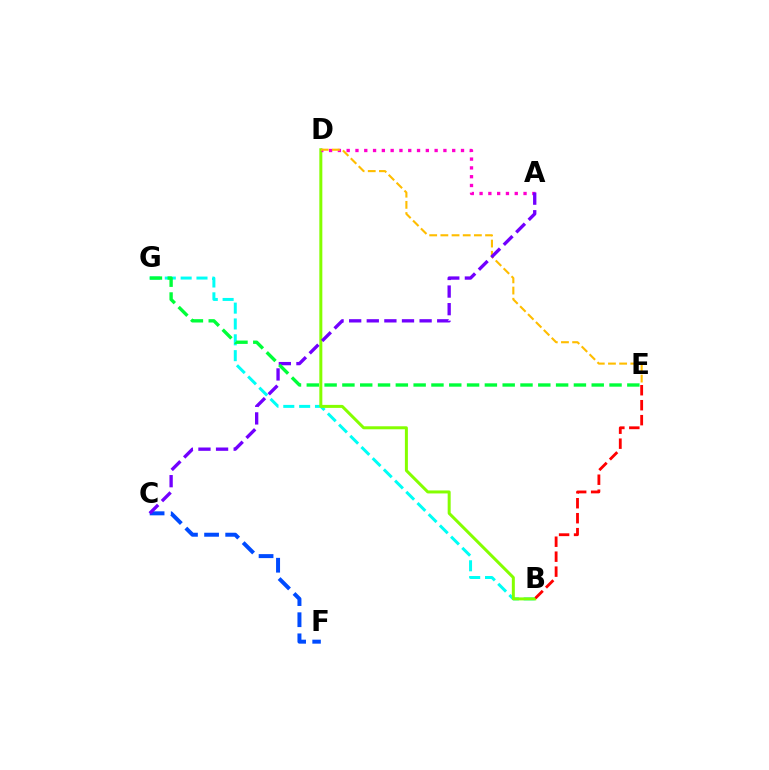{('B', 'G'): [{'color': '#00fff6', 'line_style': 'dashed', 'thickness': 2.15}], ('B', 'D'): [{'color': '#84ff00', 'line_style': 'solid', 'thickness': 2.16}], ('B', 'E'): [{'color': '#ff0000', 'line_style': 'dashed', 'thickness': 2.03}], ('A', 'D'): [{'color': '#ff00cf', 'line_style': 'dotted', 'thickness': 2.39}], ('C', 'F'): [{'color': '#004bff', 'line_style': 'dashed', 'thickness': 2.87}], ('D', 'E'): [{'color': '#ffbd00', 'line_style': 'dashed', 'thickness': 1.52}], ('A', 'C'): [{'color': '#7200ff', 'line_style': 'dashed', 'thickness': 2.39}], ('E', 'G'): [{'color': '#00ff39', 'line_style': 'dashed', 'thickness': 2.42}]}